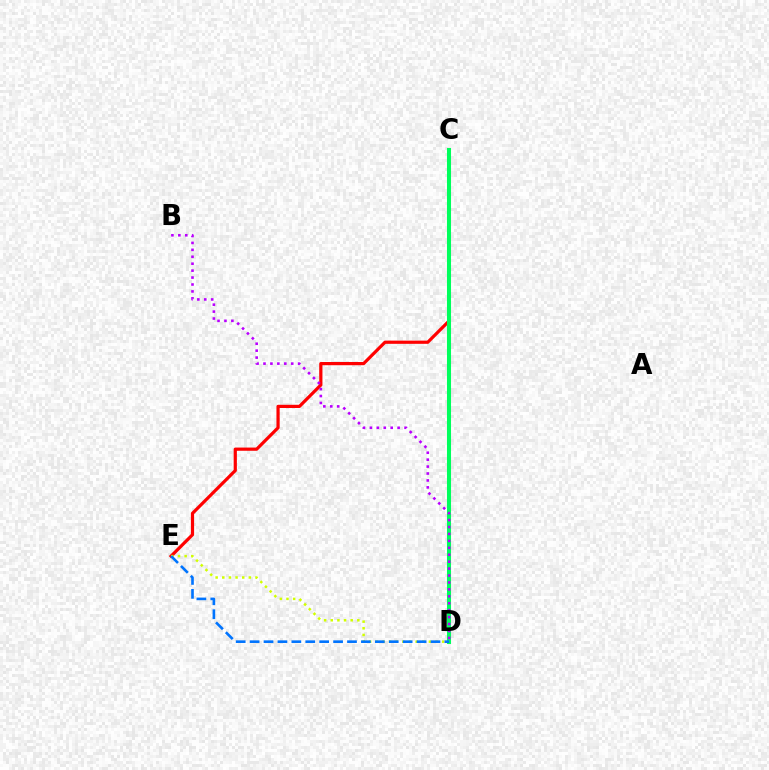{('C', 'E'): [{'color': '#ff0000', 'line_style': 'solid', 'thickness': 2.31}], ('D', 'E'): [{'color': '#d1ff00', 'line_style': 'dotted', 'thickness': 1.8}, {'color': '#0074ff', 'line_style': 'dashed', 'thickness': 1.89}], ('C', 'D'): [{'color': '#00ff5c', 'line_style': 'solid', 'thickness': 2.92}], ('B', 'D'): [{'color': '#b900ff', 'line_style': 'dotted', 'thickness': 1.88}]}